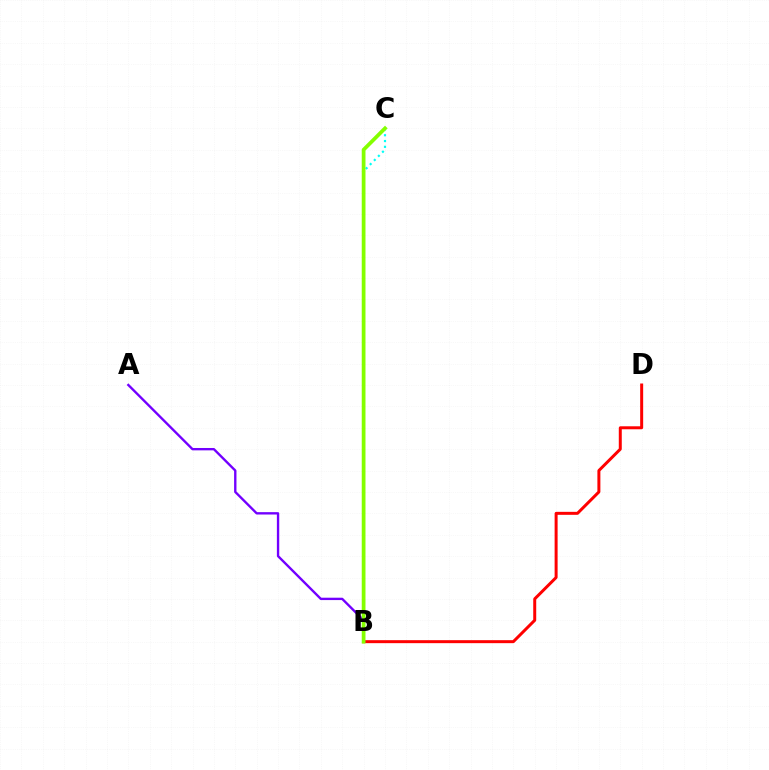{('B', 'C'): [{'color': '#00fff6', 'line_style': 'dotted', 'thickness': 1.58}, {'color': '#84ff00', 'line_style': 'solid', 'thickness': 2.7}], ('A', 'B'): [{'color': '#7200ff', 'line_style': 'solid', 'thickness': 1.71}], ('B', 'D'): [{'color': '#ff0000', 'line_style': 'solid', 'thickness': 2.15}]}